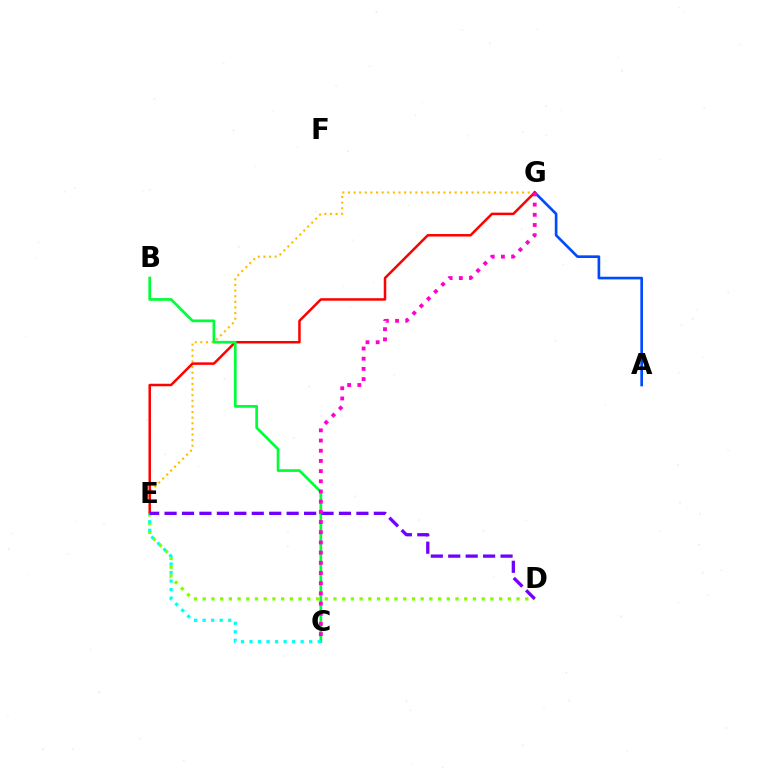{('D', 'E'): [{'color': '#84ff00', 'line_style': 'dotted', 'thickness': 2.37}, {'color': '#7200ff', 'line_style': 'dashed', 'thickness': 2.37}], ('E', 'G'): [{'color': '#ffbd00', 'line_style': 'dotted', 'thickness': 1.53}, {'color': '#ff0000', 'line_style': 'solid', 'thickness': 1.8}], ('A', 'G'): [{'color': '#004bff', 'line_style': 'solid', 'thickness': 1.92}], ('B', 'C'): [{'color': '#00ff39', 'line_style': 'solid', 'thickness': 1.96}], ('C', 'E'): [{'color': '#00fff6', 'line_style': 'dotted', 'thickness': 2.32}], ('C', 'G'): [{'color': '#ff00cf', 'line_style': 'dotted', 'thickness': 2.77}]}